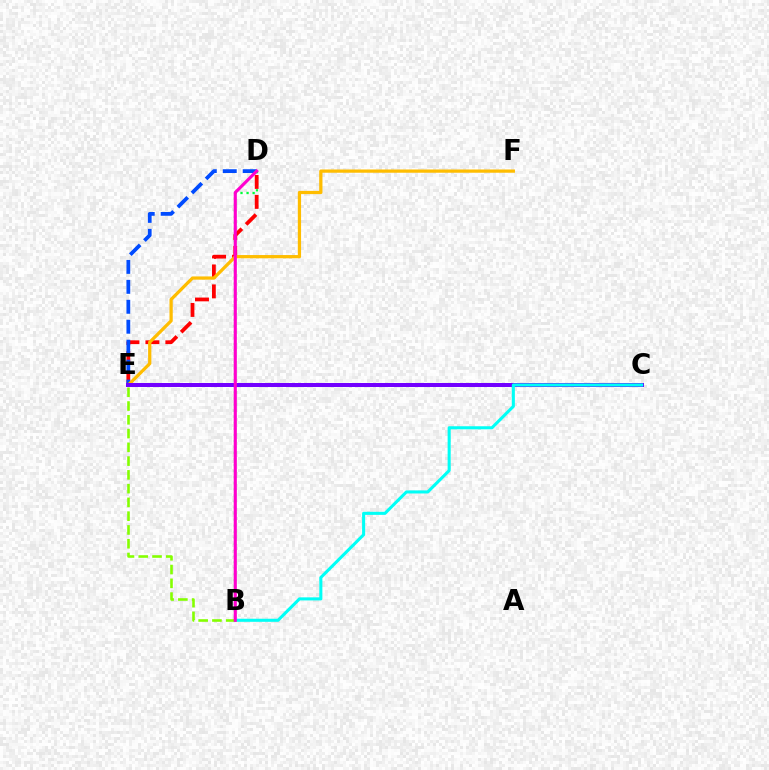{('B', 'D'): [{'color': '#00ff39', 'line_style': 'dotted', 'thickness': 1.65}, {'color': '#ff00cf', 'line_style': 'solid', 'thickness': 2.24}], ('D', 'E'): [{'color': '#ff0000', 'line_style': 'dashed', 'thickness': 2.71}, {'color': '#004bff', 'line_style': 'dashed', 'thickness': 2.71}], ('E', 'F'): [{'color': '#ffbd00', 'line_style': 'solid', 'thickness': 2.34}], ('C', 'E'): [{'color': '#7200ff', 'line_style': 'solid', 'thickness': 2.88}], ('B', 'C'): [{'color': '#00fff6', 'line_style': 'solid', 'thickness': 2.21}], ('B', 'E'): [{'color': '#84ff00', 'line_style': 'dashed', 'thickness': 1.87}]}